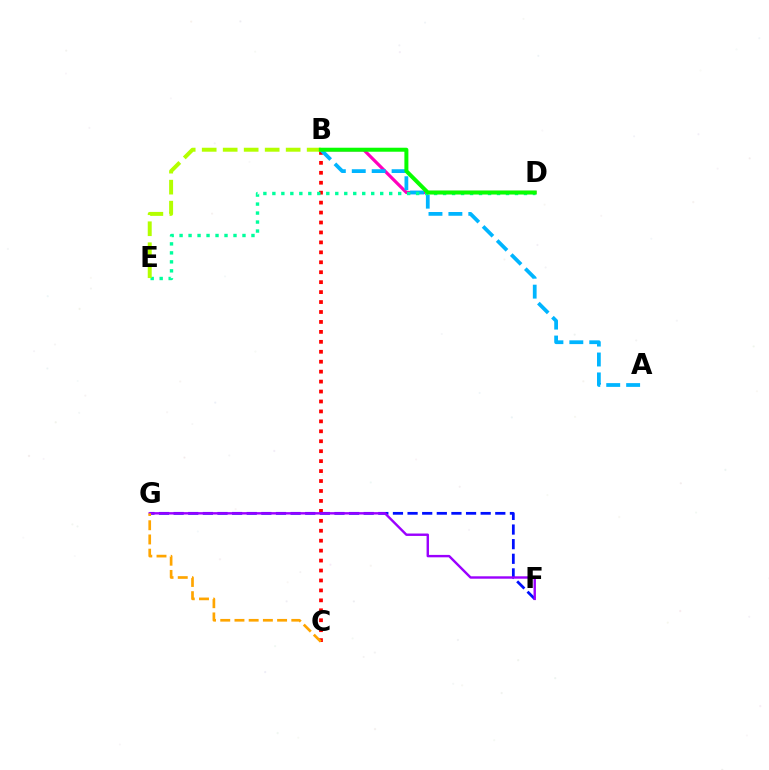{('B', 'C'): [{'color': '#ff0000', 'line_style': 'dotted', 'thickness': 2.7}], ('B', 'D'): [{'color': '#ff00bd', 'line_style': 'solid', 'thickness': 2.29}, {'color': '#08ff00', 'line_style': 'solid', 'thickness': 2.87}], ('F', 'G'): [{'color': '#0010ff', 'line_style': 'dashed', 'thickness': 1.99}, {'color': '#9b00ff', 'line_style': 'solid', 'thickness': 1.73}], ('A', 'B'): [{'color': '#00b5ff', 'line_style': 'dashed', 'thickness': 2.71}], ('D', 'E'): [{'color': '#00ff9d', 'line_style': 'dotted', 'thickness': 2.44}], ('C', 'G'): [{'color': '#ffa500', 'line_style': 'dashed', 'thickness': 1.93}], ('B', 'E'): [{'color': '#b3ff00', 'line_style': 'dashed', 'thickness': 2.85}]}